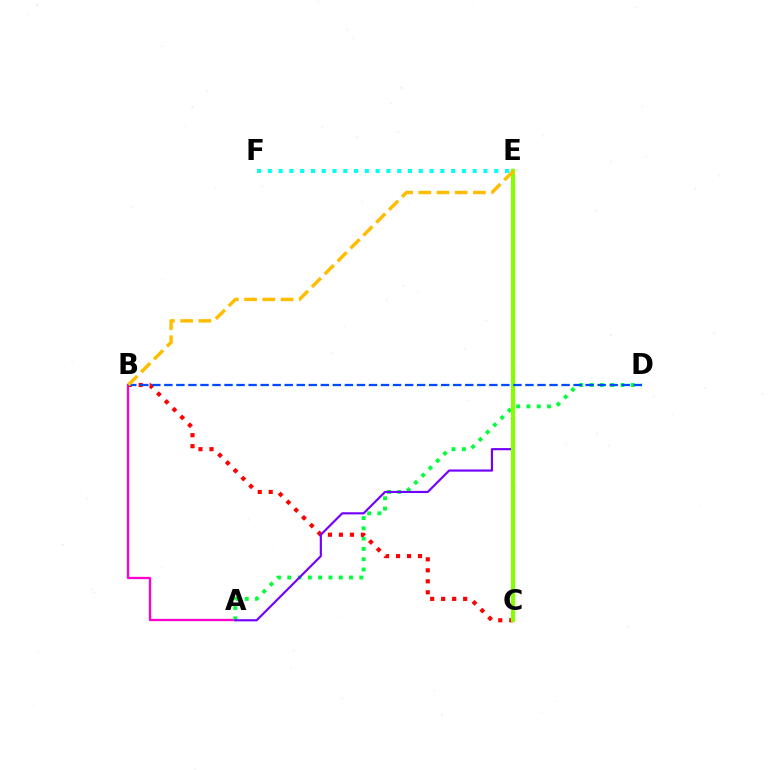{('A', 'B'): [{'color': '#ff00cf', 'line_style': 'solid', 'thickness': 1.67}], ('A', 'D'): [{'color': '#00ff39', 'line_style': 'dotted', 'thickness': 2.8}], ('B', 'C'): [{'color': '#ff0000', 'line_style': 'dotted', 'thickness': 2.99}], ('A', 'E'): [{'color': '#7200ff', 'line_style': 'solid', 'thickness': 1.55}], ('C', 'E'): [{'color': '#84ff00', 'line_style': 'solid', 'thickness': 2.97}], ('B', 'D'): [{'color': '#004bff', 'line_style': 'dashed', 'thickness': 1.64}], ('B', 'E'): [{'color': '#ffbd00', 'line_style': 'dashed', 'thickness': 2.47}], ('E', 'F'): [{'color': '#00fff6', 'line_style': 'dotted', 'thickness': 2.93}]}